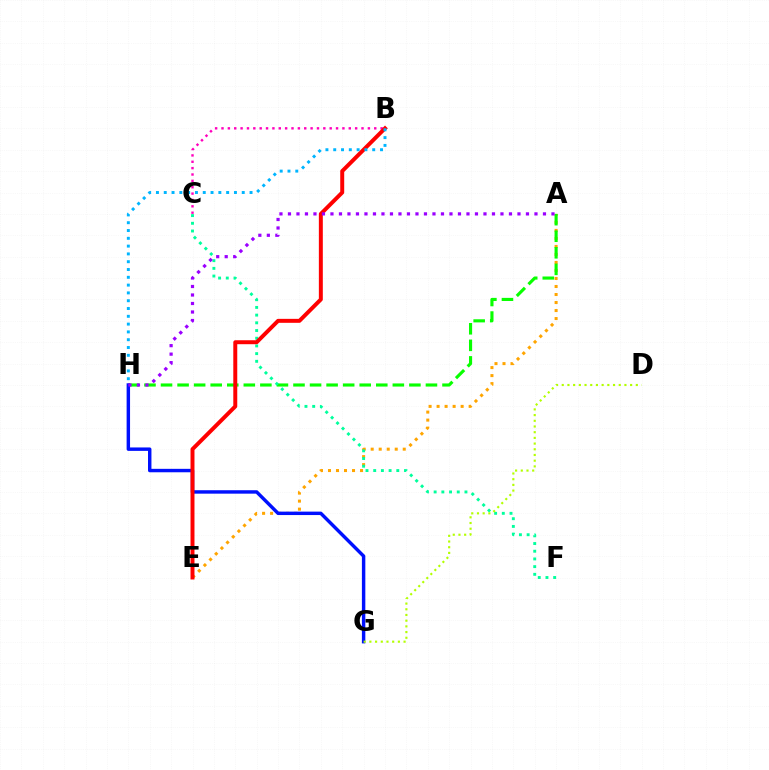{('A', 'E'): [{'color': '#ffa500', 'line_style': 'dotted', 'thickness': 2.18}], ('A', 'H'): [{'color': '#08ff00', 'line_style': 'dashed', 'thickness': 2.25}, {'color': '#9b00ff', 'line_style': 'dotted', 'thickness': 2.31}], ('C', 'F'): [{'color': '#00ff9d', 'line_style': 'dotted', 'thickness': 2.09}], ('B', 'C'): [{'color': '#ff00bd', 'line_style': 'dotted', 'thickness': 1.73}], ('G', 'H'): [{'color': '#0010ff', 'line_style': 'solid', 'thickness': 2.47}], ('B', 'E'): [{'color': '#ff0000', 'line_style': 'solid', 'thickness': 2.85}], ('D', 'G'): [{'color': '#b3ff00', 'line_style': 'dotted', 'thickness': 1.55}], ('B', 'H'): [{'color': '#00b5ff', 'line_style': 'dotted', 'thickness': 2.12}]}